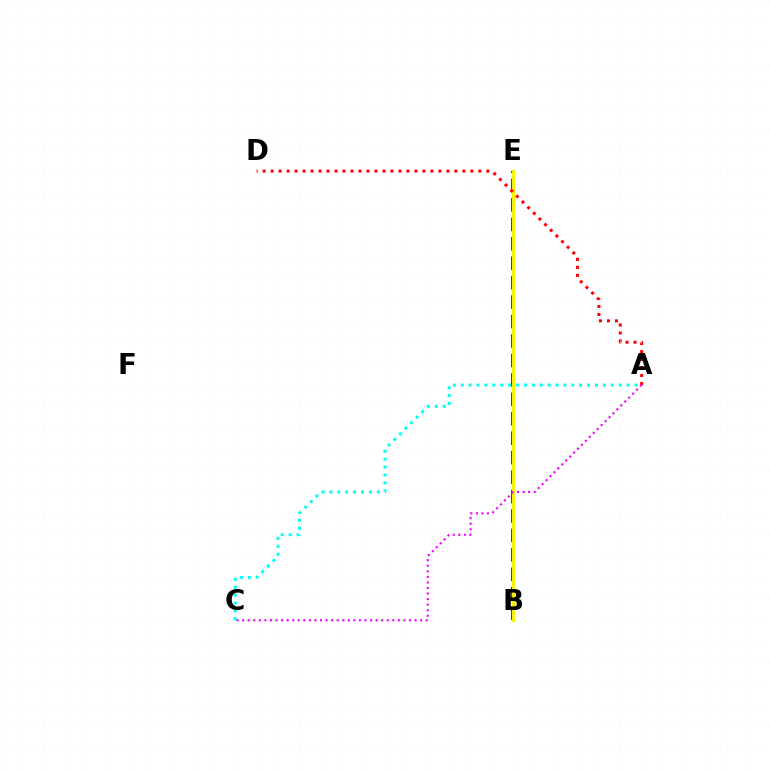{('A', 'C'): [{'color': '#00fff6', 'line_style': 'dotted', 'thickness': 2.15}, {'color': '#ee00ff', 'line_style': 'dotted', 'thickness': 1.51}], ('B', 'E'): [{'color': '#08ff00', 'line_style': 'solid', 'thickness': 2.22}, {'color': '#0010ff', 'line_style': 'dashed', 'thickness': 2.64}, {'color': '#fcf500', 'line_style': 'solid', 'thickness': 2.12}], ('A', 'D'): [{'color': '#ff0000', 'line_style': 'dotted', 'thickness': 2.17}]}